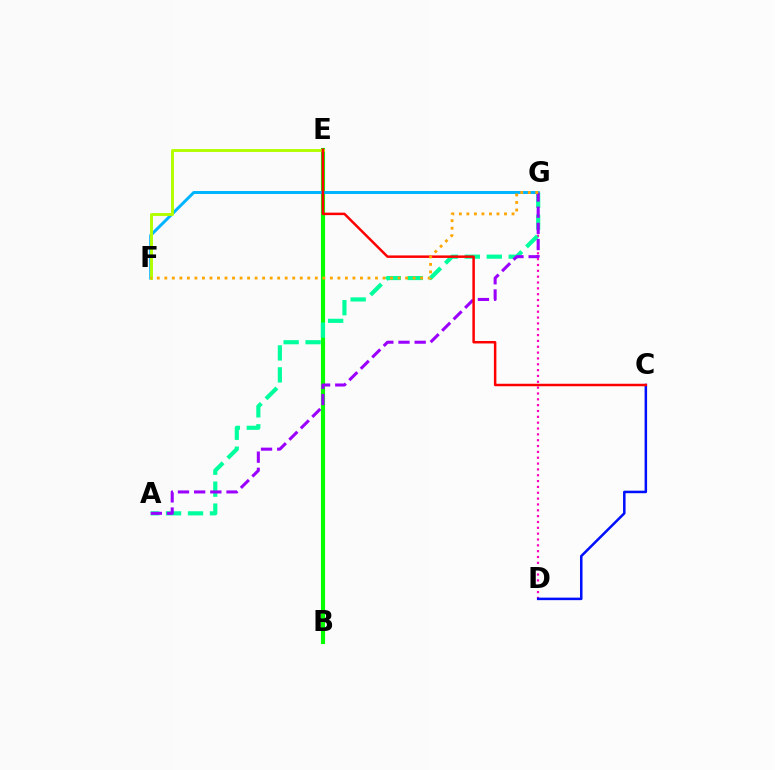{('D', 'G'): [{'color': '#ff00bd', 'line_style': 'dotted', 'thickness': 1.59}], ('B', 'E'): [{'color': '#08ff00', 'line_style': 'solid', 'thickness': 2.97}], ('C', 'D'): [{'color': '#0010ff', 'line_style': 'solid', 'thickness': 1.82}], ('F', 'G'): [{'color': '#00b5ff', 'line_style': 'solid', 'thickness': 2.15}, {'color': '#ffa500', 'line_style': 'dotted', 'thickness': 2.04}], ('E', 'F'): [{'color': '#b3ff00', 'line_style': 'solid', 'thickness': 2.1}], ('A', 'G'): [{'color': '#00ff9d', 'line_style': 'dashed', 'thickness': 2.98}, {'color': '#9b00ff', 'line_style': 'dashed', 'thickness': 2.2}], ('C', 'E'): [{'color': '#ff0000', 'line_style': 'solid', 'thickness': 1.79}]}